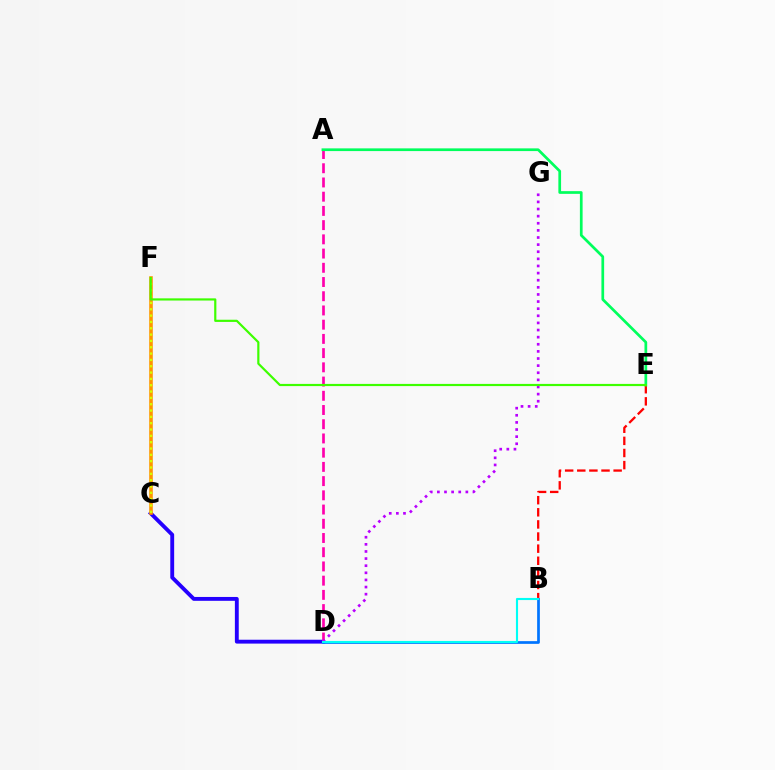{('C', 'D'): [{'color': '#2500ff', 'line_style': 'solid', 'thickness': 2.78}], ('A', 'D'): [{'color': '#ff00ac', 'line_style': 'dashed', 'thickness': 1.93}], ('B', 'E'): [{'color': '#ff0000', 'line_style': 'dashed', 'thickness': 1.65}], ('C', 'F'): [{'color': '#ff9400', 'line_style': 'solid', 'thickness': 2.58}, {'color': '#d1ff00', 'line_style': 'dotted', 'thickness': 1.72}], ('B', 'D'): [{'color': '#0074ff', 'line_style': 'solid', 'thickness': 1.95}, {'color': '#00fff6', 'line_style': 'solid', 'thickness': 1.53}], ('A', 'E'): [{'color': '#00ff5c', 'line_style': 'solid', 'thickness': 1.95}], ('D', 'G'): [{'color': '#b900ff', 'line_style': 'dotted', 'thickness': 1.93}], ('E', 'F'): [{'color': '#3dff00', 'line_style': 'solid', 'thickness': 1.57}]}